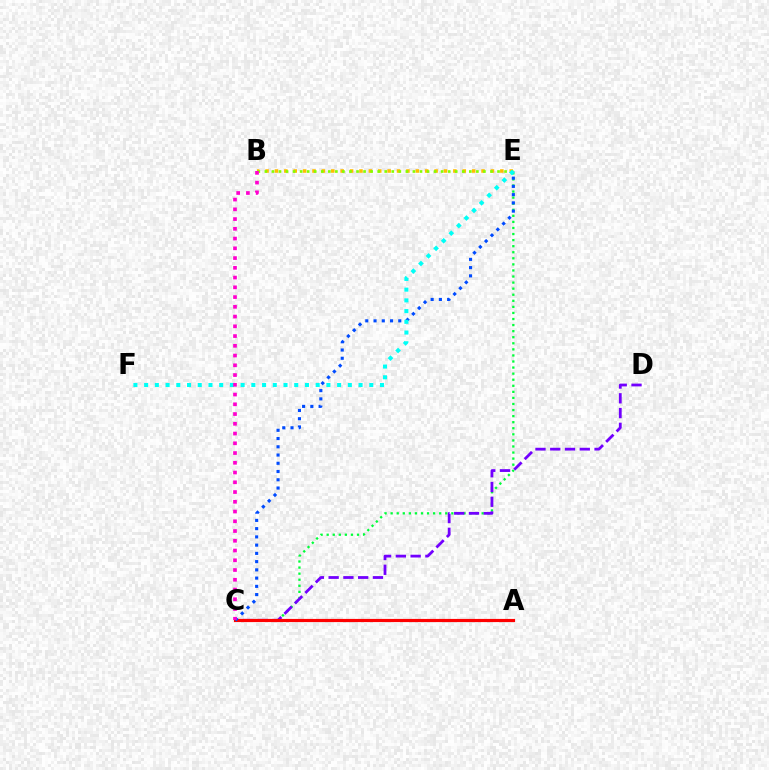{('C', 'E'): [{'color': '#00ff39', 'line_style': 'dotted', 'thickness': 1.65}, {'color': '#004bff', 'line_style': 'dotted', 'thickness': 2.24}], ('C', 'D'): [{'color': '#7200ff', 'line_style': 'dashed', 'thickness': 2.01}], ('A', 'C'): [{'color': '#ff0000', 'line_style': 'solid', 'thickness': 2.28}], ('B', 'E'): [{'color': '#ffbd00', 'line_style': 'dotted', 'thickness': 2.55}, {'color': '#84ff00', 'line_style': 'dotted', 'thickness': 1.92}], ('E', 'F'): [{'color': '#00fff6', 'line_style': 'dotted', 'thickness': 2.91}], ('B', 'C'): [{'color': '#ff00cf', 'line_style': 'dotted', 'thickness': 2.65}]}